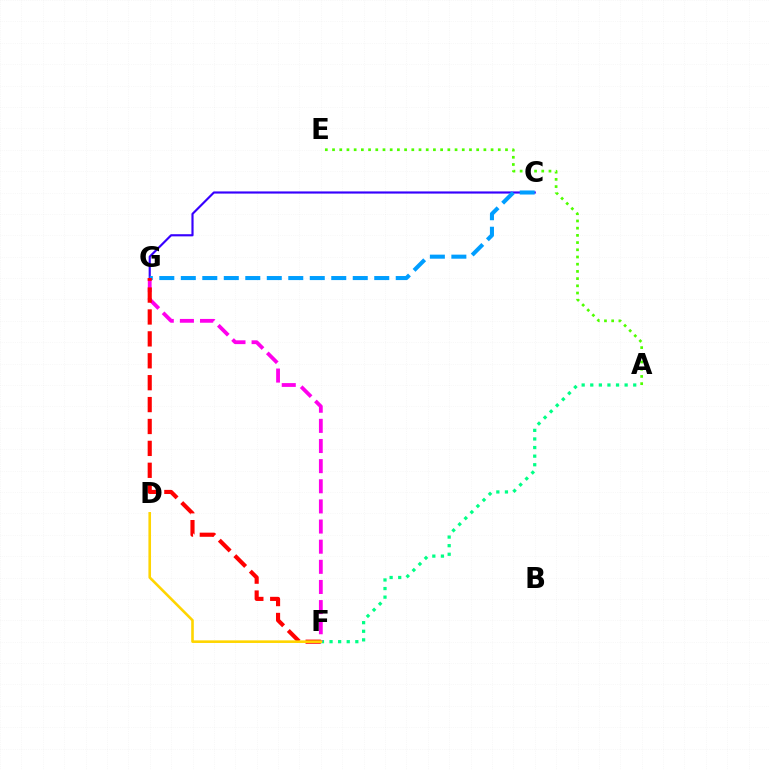{('A', 'E'): [{'color': '#4fff00', 'line_style': 'dotted', 'thickness': 1.96}], ('C', 'G'): [{'color': '#3700ff', 'line_style': 'solid', 'thickness': 1.55}, {'color': '#009eff', 'line_style': 'dashed', 'thickness': 2.92}], ('A', 'F'): [{'color': '#00ff86', 'line_style': 'dotted', 'thickness': 2.33}], ('F', 'G'): [{'color': '#ff00ed', 'line_style': 'dashed', 'thickness': 2.74}, {'color': '#ff0000', 'line_style': 'dashed', 'thickness': 2.98}], ('D', 'F'): [{'color': '#ffd500', 'line_style': 'solid', 'thickness': 1.88}]}